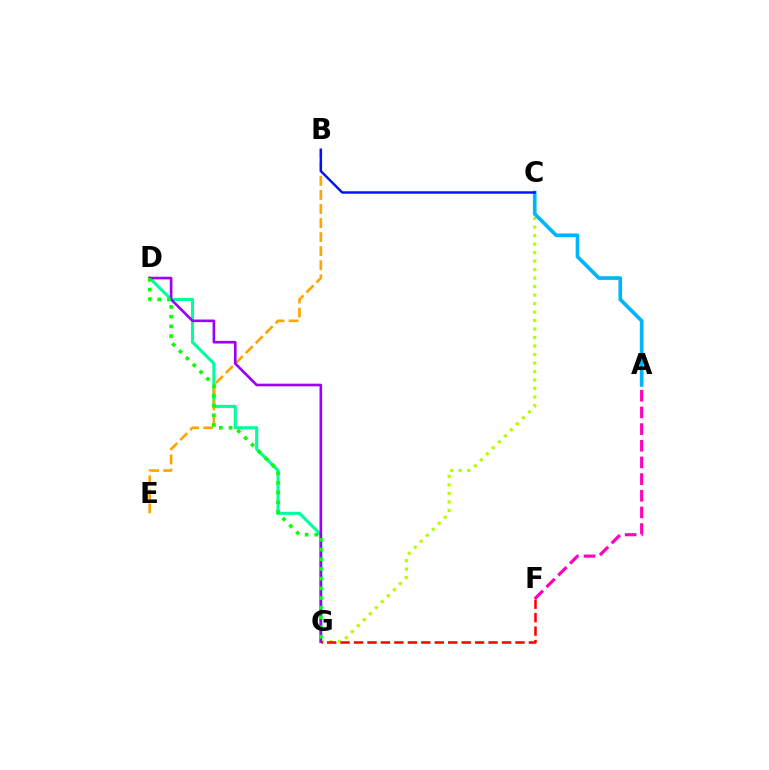{('D', 'G'): [{'color': '#00ff9d', 'line_style': 'solid', 'thickness': 2.22}, {'color': '#9b00ff', 'line_style': 'solid', 'thickness': 1.9}, {'color': '#08ff00', 'line_style': 'dotted', 'thickness': 2.63}], ('C', 'G'): [{'color': '#b3ff00', 'line_style': 'dotted', 'thickness': 2.31}], ('B', 'E'): [{'color': '#ffa500', 'line_style': 'dashed', 'thickness': 1.91}], ('F', 'G'): [{'color': '#ff0000', 'line_style': 'dashed', 'thickness': 1.83}], ('A', 'C'): [{'color': '#00b5ff', 'line_style': 'solid', 'thickness': 2.65}], ('B', 'C'): [{'color': '#0010ff', 'line_style': 'solid', 'thickness': 1.74}], ('A', 'F'): [{'color': '#ff00bd', 'line_style': 'dashed', 'thickness': 2.26}]}